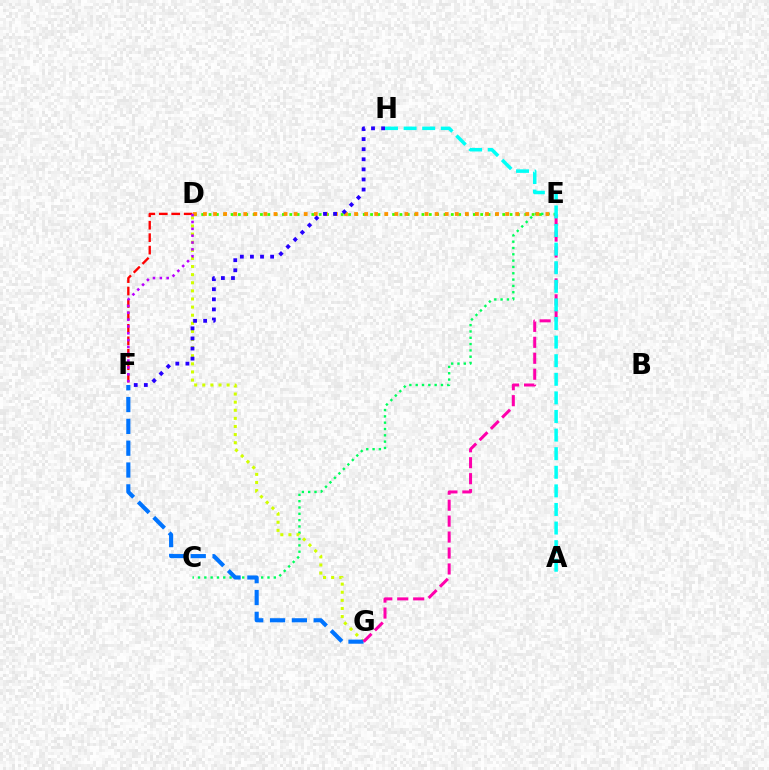{('D', 'E'): [{'color': '#3dff00', 'line_style': 'dotted', 'thickness': 1.99}, {'color': '#ff9400', 'line_style': 'dotted', 'thickness': 2.74}], ('C', 'E'): [{'color': '#00ff5c', 'line_style': 'dotted', 'thickness': 1.72}], ('D', 'G'): [{'color': '#d1ff00', 'line_style': 'dotted', 'thickness': 2.2}], ('F', 'G'): [{'color': '#0074ff', 'line_style': 'dashed', 'thickness': 2.96}], ('F', 'H'): [{'color': '#2500ff', 'line_style': 'dotted', 'thickness': 2.74}], ('E', 'G'): [{'color': '#ff00ac', 'line_style': 'dashed', 'thickness': 2.17}], ('D', 'F'): [{'color': '#ff0000', 'line_style': 'dashed', 'thickness': 1.69}, {'color': '#b900ff', 'line_style': 'dotted', 'thickness': 1.86}], ('A', 'H'): [{'color': '#00fff6', 'line_style': 'dashed', 'thickness': 2.53}]}